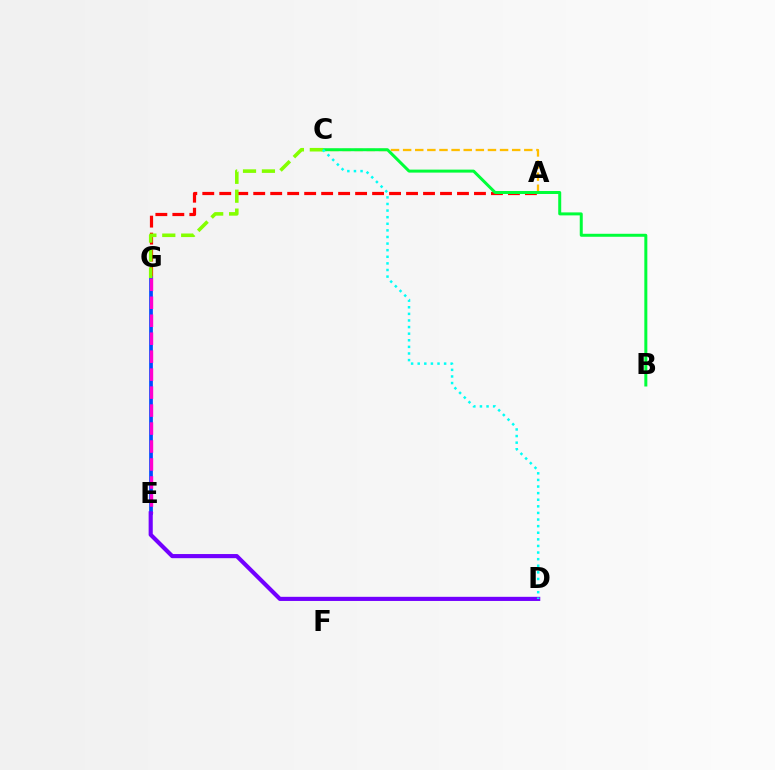{('A', 'G'): [{'color': '#ff0000', 'line_style': 'dashed', 'thickness': 2.31}], ('A', 'C'): [{'color': '#ffbd00', 'line_style': 'dashed', 'thickness': 1.65}], ('E', 'G'): [{'color': '#004bff', 'line_style': 'solid', 'thickness': 2.69}, {'color': '#ff00cf', 'line_style': 'dashed', 'thickness': 2.44}], ('B', 'C'): [{'color': '#00ff39', 'line_style': 'solid', 'thickness': 2.15}], ('D', 'E'): [{'color': '#7200ff', 'line_style': 'solid', 'thickness': 2.98}], ('C', 'G'): [{'color': '#84ff00', 'line_style': 'dashed', 'thickness': 2.57}], ('C', 'D'): [{'color': '#00fff6', 'line_style': 'dotted', 'thickness': 1.79}]}